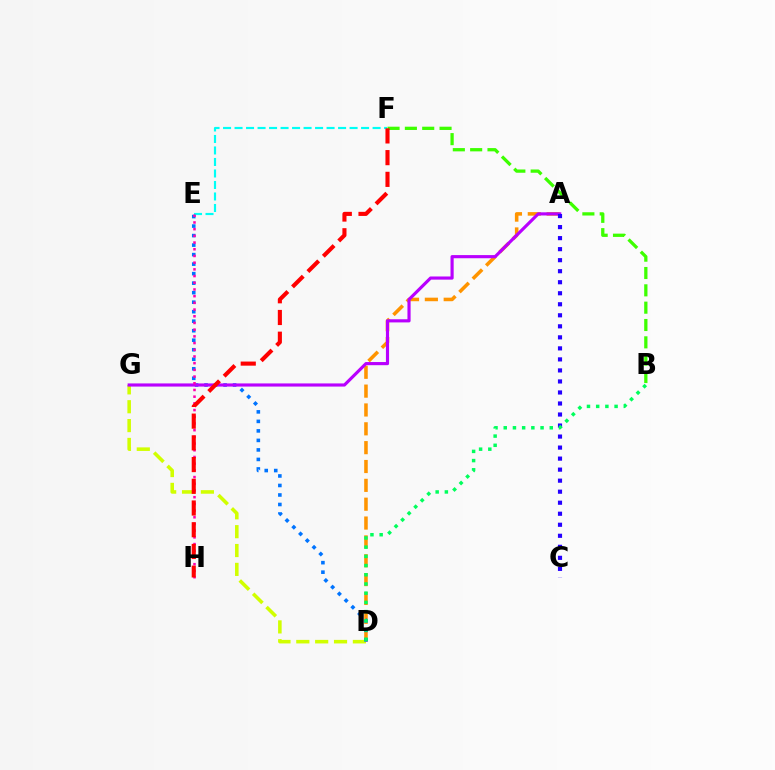{('A', 'D'): [{'color': '#ff9400', 'line_style': 'dashed', 'thickness': 2.56}], ('E', 'F'): [{'color': '#00fff6', 'line_style': 'dashed', 'thickness': 1.56}], ('D', 'G'): [{'color': '#d1ff00', 'line_style': 'dashed', 'thickness': 2.56}], ('D', 'E'): [{'color': '#0074ff', 'line_style': 'dotted', 'thickness': 2.58}], ('B', 'F'): [{'color': '#3dff00', 'line_style': 'dashed', 'thickness': 2.35}], ('A', 'G'): [{'color': '#b900ff', 'line_style': 'solid', 'thickness': 2.27}], ('A', 'C'): [{'color': '#2500ff', 'line_style': 'dotted', 'thickness': 3.0}], ('B', 'D'): [{'color': '#00ff5c', 'line_style': 'dotted', 'thickness': 2.5}], ('E', 'H'): [{'color': '#ff00ac', 'line_style': 'dotted', 'thickness': 1.82}], ('F', 'H'): [{'color': '#ff0000', 'line_style': 'dashed', 'thickness': 2.95}]}